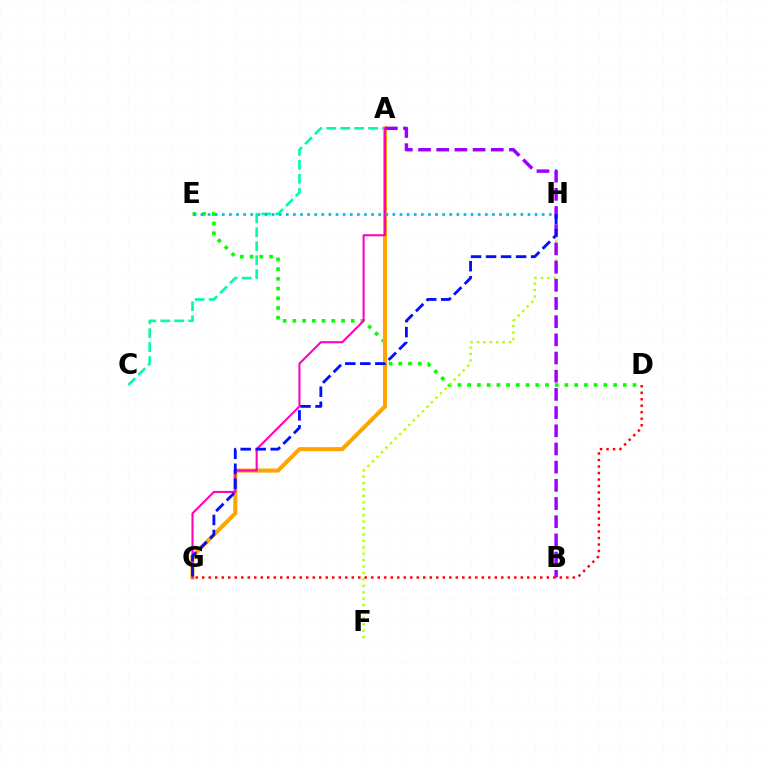{('D', 'E'): [{'color': '#08ff00', 'line_style': 'dotted', 'thickness': 2.64}], ('A', 'C'): [{'color': '#00ff9d', 'line_style': 'dashed', 'thickness': 1.9}], ('A', 'G'): [{'color': '#ffa500', 'line_style': 'solid', 'thickness': 2.93}, {'color': '#ff00bd', 'line_style': 'solid', 'thickness': 1.5}], ('F', 'H'): [{'color': '#b3ff00', 'line_style': 'dotted', 'thickness': 1.74}], ('A', 'B'): [{'color': '#9b00ff', 'line_style': 'dashed', 'thickness': 2.47}], ('E', 'H'): [{'color': '#00b5ff', 'line_style': 'dotted', 'thickness': 1.93}], ('G', 'H'): [{'color': '#0010ff', 'line_style': 'dashed', 'thickness': 2.04}], ('D', 'G'): [{'color': '#ff0000', 'line_style': 'dotted', 'thickness': 1.77}]}